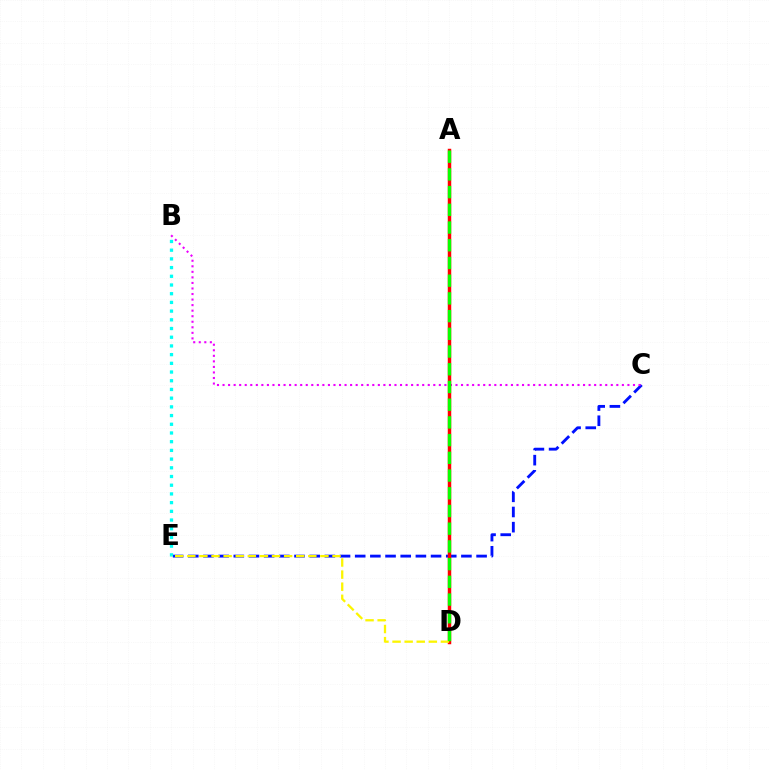{('C', 'E'): [{'color': '#0010ff', 'line_style': 'dashed', 'thickness': 2.06}], ('B', 'C'): [{'color': '#ee00ff', 'line_style': 'dotted', 'thickness': 1.51}], ('B', 'E'): [{'color': '#00fff6', 'line_style': 'dotted', 'thickness': 2.37}], ('A', 'D'): [{'color': '#ff0000', 'line_style': 'solid', 'thickness': 2.49}, {'color': '#08ff00', 'line_style': 'dashed', 'thickness': 2.41}], ('D', 'E'): [{'color': '#fcf500', 'line_style': 'dashed', 'thickness': 1.64}]}